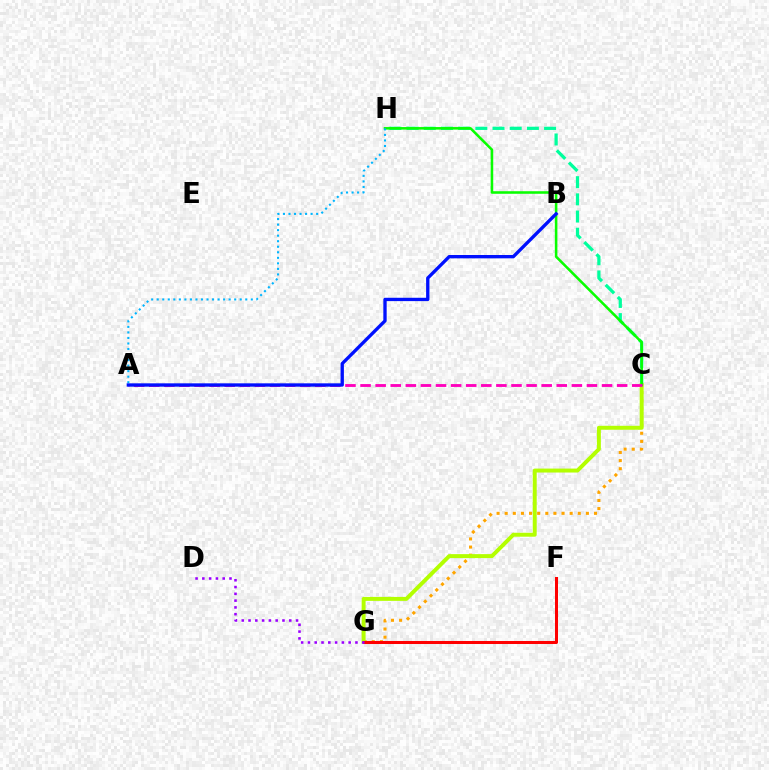{('C', 'H'): [{'color': '#00ff9d', 'line_style': 'dashed', 'thickness': 2.33}, {'color': '#08ff00', 'line_style': 'solid', 'thickness': 1.84}], ('C', 'G'): [{'color': '#ffa500', 'line_style': 'dotted', 'thickness': 2.21}, {'color': '#b3ff00', 'line_style': 'solid', 'thickness': 2.85}], ('F', 'G'): [{'color': '#ff0000', 'line_style': 'solid', 'thickness': 2.17}], ('A', 'C'): [{'color': '#ff00bd', 'line_style': 'dashed', 'thickness': 2.05}], ('A', 'H'): [{'color': '#00b5ff', 'line_style': 'dotted', 'thickness': 1.5}], ('D', 'G'): [{'color': '#9b00ff', 'line_style': 'dotted', 'thickness': 1.84}], ('A', 'B'): [{'color': '#0010ff', 'line_style': 'solid', 'thickness': 2.4}]}